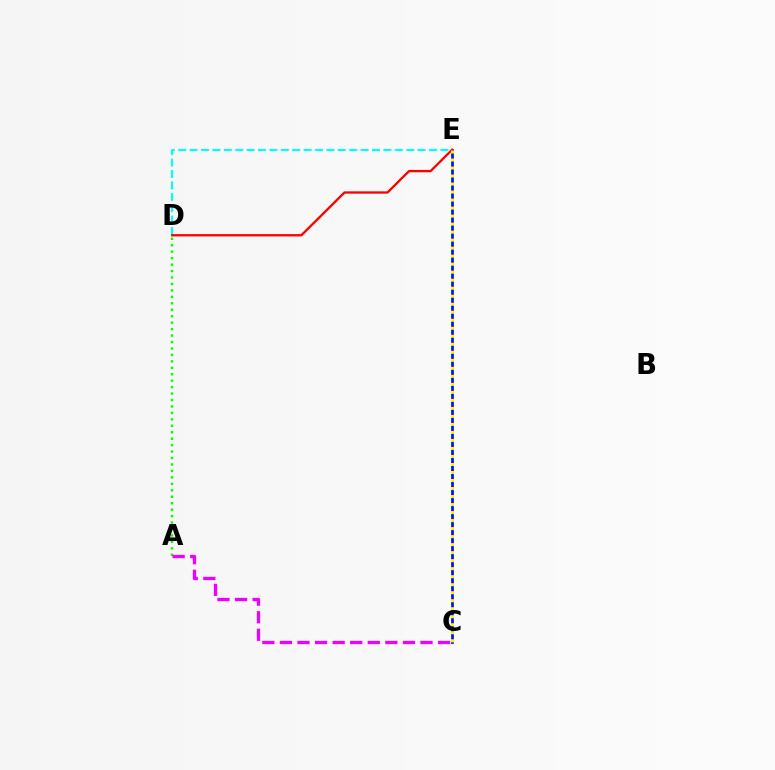{('D', 'E'): [{'color': '#00fff6', 'line_style': 'dashed', 'thickness': 1.55}, {'color': '#ff0000', 'line_style': 'solid', 'thickness': 1.66}], ('C', 'E'): [{'color': '#0010ff', 'line_style': 'solid', 'thickness': 1.95}, {'color': '#fcf500', 'line_style': 'dotted', 'thickness': 2.18}], ('A', 'D'): [{'color': '#08ff00', 'line_style': 'dotted', 'thickness': 1.75}], ('A', 'C'): [{'color': '#ee00ff', 'line_style': 'dashed', 'thickness': 2.39}]}